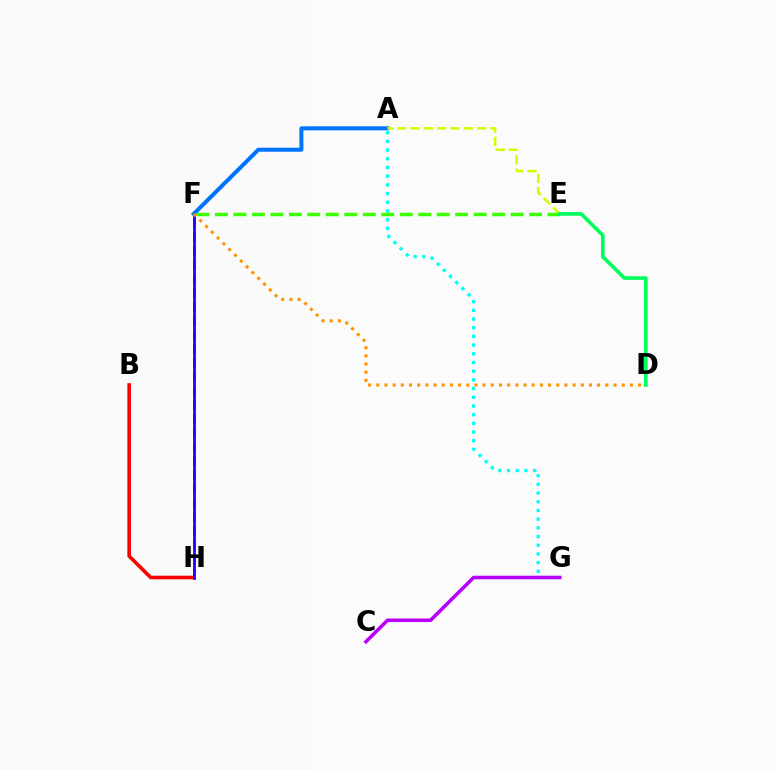{('F', 'H'): [{'color': '#ff00ac', 'line_style': 'dashed', 'thickness': 1.91}, {'color': '#2500ff', 'line_style': 'solid', 'thickness': 1.97}], ('A', 'G'): [{'color': '#00fff6', 'line_style': 'dotted', 'thickness': 2.36}], ('B', 'H'): [{'color': '#ff0000', 'line_style': 'solid', 'thickness': 2.6}], ('A', 'F'): [{'color': '#0074ff', 'line_style': 'solid', 'thickness': 2.89}], ('E', 'F'): [{'color': '#3dff00', 'line_style': 'dashed', 'thickness': 2.51}], ('C', 'G'): [{'color': '#b900ff', 'line_style': 'solid', 'thickness': 2.55}], ('A', 'E'): [{'color': '#d1ff00', 'line_style': 'dashed', 'thickness': 1.81}], ('D', 'F'): [{'color': '#ff9400', 'line_style': 'dotted', 'thickness': 2.22}], ('D', 'E'): [{'color': '#00ff5c', 'line_style': 'solid', 'thickness': 2.63}]}